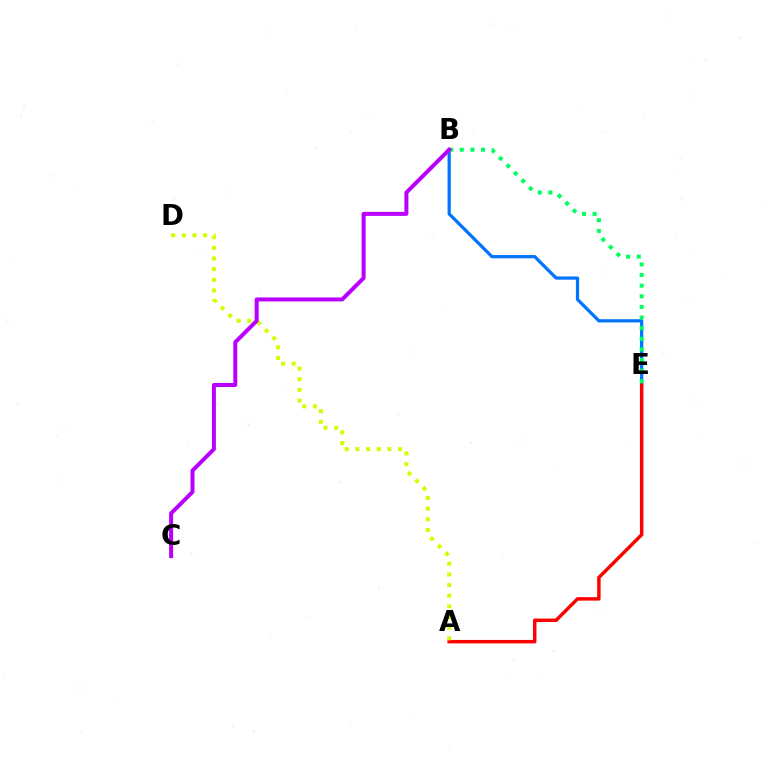{('B', 'E'): [{'color': '#0074ff', 'line_style': 'solid', 'thickness': 2.33}, {'color': '#00ff5c', 'line_style': 'dotted', 'thickness': 2.89}], ('A', 'E'): [{'color': '#ff0000', 'line_style': 'solid', 'thickness': 2.49}], ('A', 'D'): [{'color': '#d1ff00', 'line_style': 'dotted', 'thickness': 2.9}], ('B', 'C'): [{'color': '#b900ff', 'line_style': 'solid', 'thickness': 2.87}]}